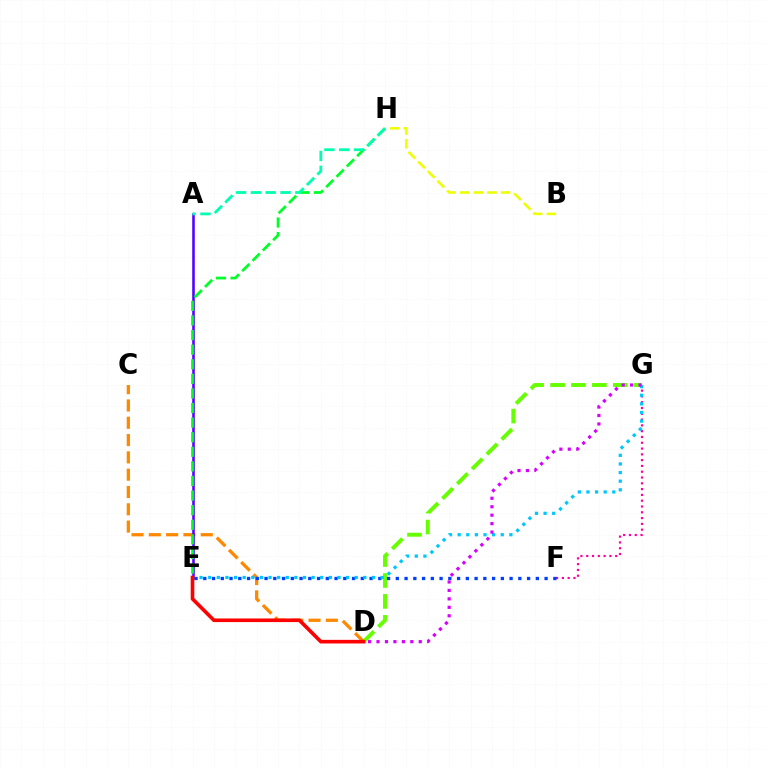{('C', 'D'): [{'color': '#ff8800', 'line_style': 'dashed', 'thickness': 2.35}], ('F', 'G'): [{'color': '#ff00a0', 'line_style': 'dotted', 'thickness': 1.57}], ('B', 'H'): [{'color': '#eeff00', 'line_style': 'dashed', 'thickness': 1.85}], ('D', 'G'): [{'color': '#66ff00', 'line_style': 'dashed', 'thickness': 2.84}, {'color': '#d600ff', 'line_style': 'dotted', 'thickness': 2.3}], ('A', 'E'): [{'color': '#4f00ff', 'line_style': 'solid', 'thickness': 1.85}], ('E', 'H'): [{'color': '#00ff27', 'line_style': 'dashed', 'thickness': 1.98}], ('E', 'F'): [{'color': '#003fff', 'line_style': 'dotted', 'thickness': 2.38}], ('E', 'G'): [{'color': '#00c7ff', 'line_style': 'dotted', 'thickness': 2.34}], ('A', 'H'): [{'color': '#00ffaf', 'line_style': 'dashed', 'thickness': 2.01}], ('D', 'E'): [{'color': '#ff0000', 'line_style': 'solid', 'thickness': 2.61}]}